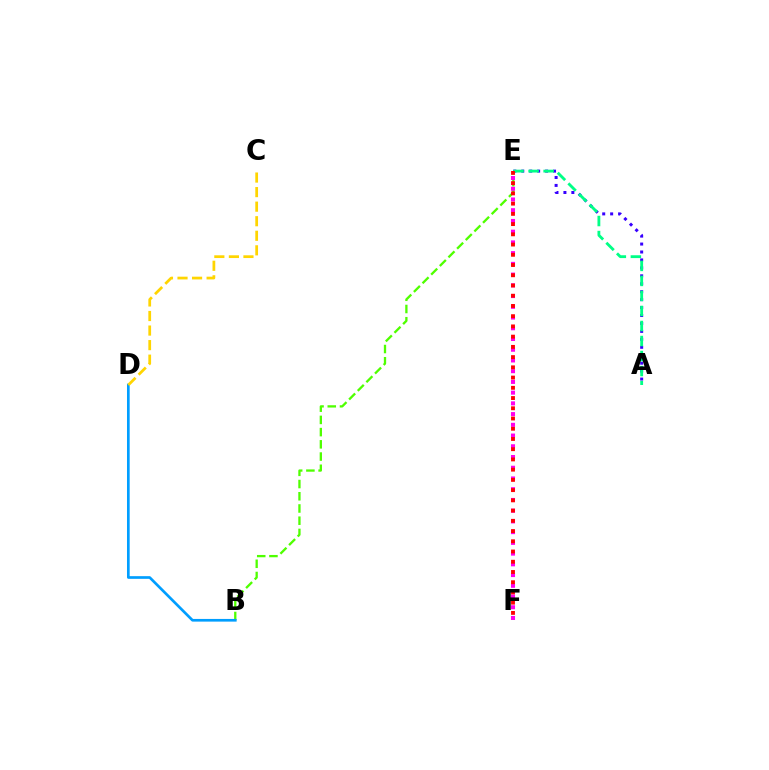{('B', 'E'): [{'color': '#4fff00', 'line_style': 'dashed', 'thickness': 1.66}], ('A', 'E'): [{'color': '#3700ff', 'line_style': 'dotted', 'thickness': 2.16}, {'color': '#00ff86', 'line_style': 'dashed', 'thickness': 2.04}], ('E', 'F'): [{'color': '#ff00ed', 'line_style': 'dotted', 'thickness': 2.92}, {'color': '#ff0000', 'line_style': 'dotted', 'thickness': 2.78}], ('B', 'D'): [{'color': '#009eff', 'line_style': 'solid', 'thickness': 1.93}], ('C', 'D'): [{'color': '#ffd500', 'line_style': 'dashed', 'thickness': 1.98}]}